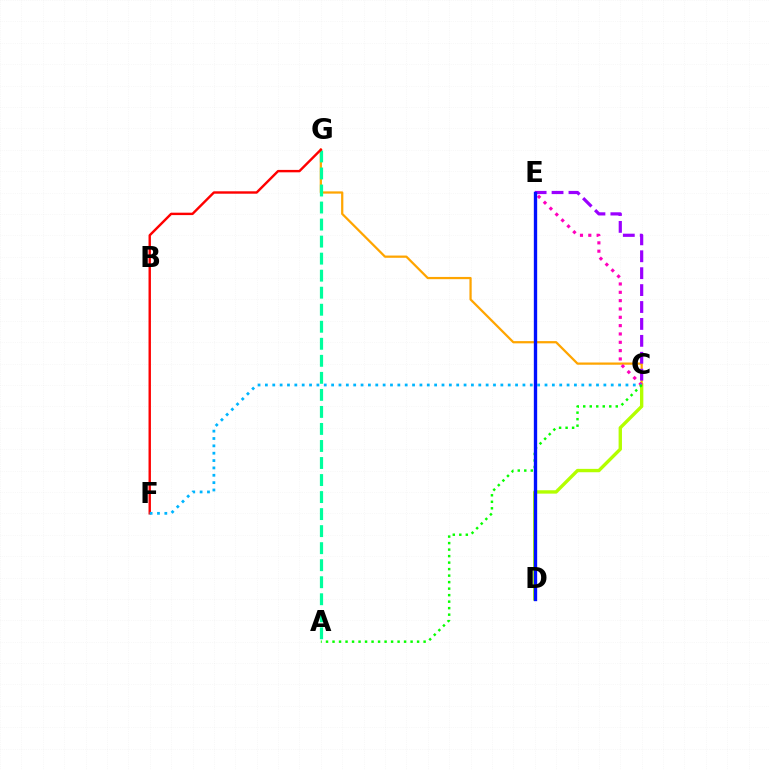{('C', 'D'): [{'color': '#b3ff00', 'line_style': 'solid', 'thickness': 2.42}], ('C', 'G'): [{'color': '#ffa500', 'line_style': 'solid', 'thickness': 1.62}], ('A', 'G'): [{'color': '#00ff9d', 'line_style': 'dashed', 'thickness': 2.31}], ('C', 'E'): [{'color': '#ff00bd', 'line_style': 'dotted', 'thickness': 2.26}, {'color': '#9b00ff', 'line_style': 'dashed', 'thickness': 2.3}], ('F', 'G'): [{'color': '#ff0000', 'line_style': 'solid', 'thickness': 1.73}], ('C', 'F'): [{'color': '#00b5ff', 'line_style': 'dotted', 'thickness': 2.0}], ('A', 'C'): [{'color': '#08ff00', 'line_style': 'dotted', 'thickness': 1.77}], ('D', 'E'): [{'color': '#0010ff', 'line_style': 'solid', 'thickness': 2.41}]}